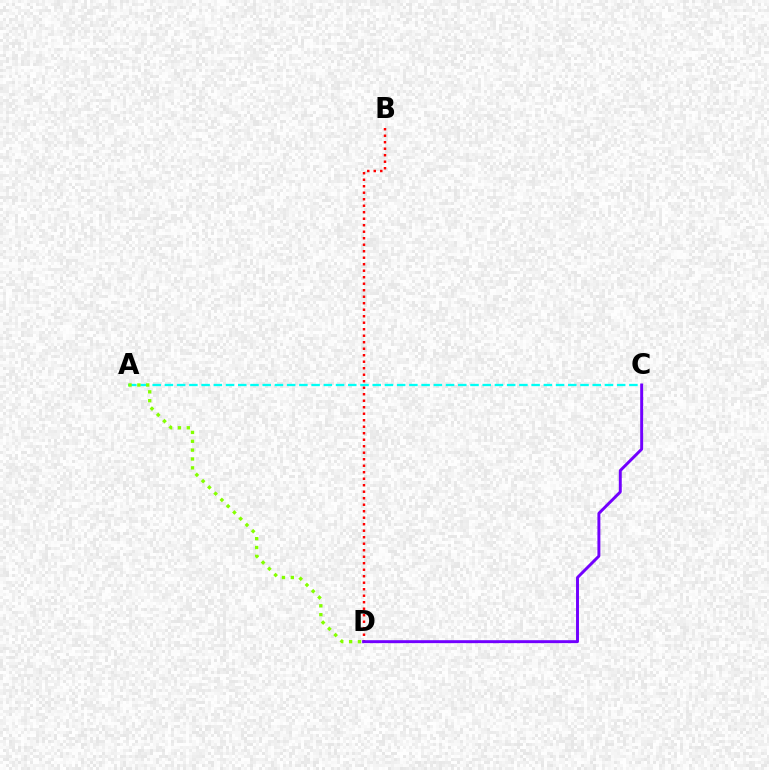{('B', 'D'): [{'color': '#ff0000', 'line_style': 'dotted', 'thickness': 1.77}], ('A', 'C'): [{'color': '#00fff6', 'line_style': 'dashed', 'thickness': 1.66}], ('C', 'D'): [{'color': '#7200ff', 'line_style': 'solid', 'thickness': 2.12}], ('A', 'D'): [{'color': '#84ff00', 'line_style': 'dotted', 'thickness': 2.41}]}